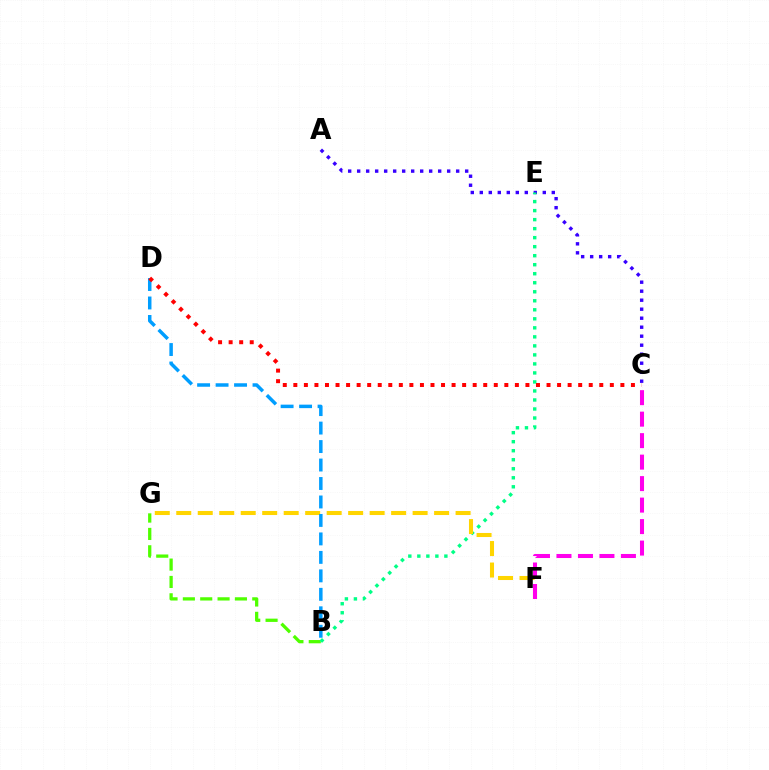{('A', 'C'): [{'color': '#3700ff', 'line_style': 'dotted', 'thickness': 2.45}], ('B', 'G'): [{'color': '#4fff00', 'line_style': 'dashed', 'thickness': 2.36}], ('B', 'E'): [{'color': '#00ff86', 'line_style': 'dotted', 'thickness': 2.45}], ('F', 'G'): [{'color': '#ffd500', 'line_style': 'dashed', 'thickness': 2.92}], ('B', 'D'): [{'color': '#009eff', 'line_style': 'dashed', 'thickness': 2.51}], ('C', 'D'): [{'color': '#ff0000', 'line_style': 'dotted', 'thickness': 2.87}], ('C', 'F'): [{'color': '#ff00ed', 'line_style': 'dashed', 'thickness': 2.92}]}